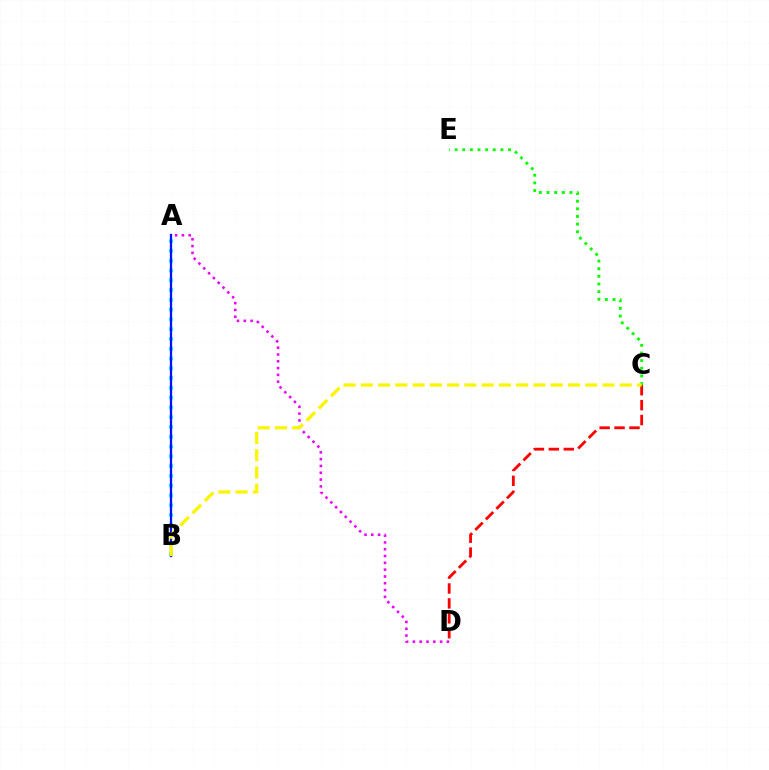{('A', 'B'): [{'color': '#00fff6', 'line_style': 'dotted', 'thickness': 2.66}, {'color': '#0010ff', 'line_style': 'solid', 'thickness': 1.63}], ('C', 'E'): [{'color': '#08ff00', 'line_style': 'dotted', 'thickness': 2.07}], ('A', 'D'): [{'color': '#ee00ff', 'line_style': 'dotted', 'thickness': 1.85}], ('C', 'D'): [{'color': '#ff0000', 'line_style': 'dashed', 'thickness': 2.03}], ('B', 'C'): [{'color': '#fcf500', 'line_style': 'dashed', 'thickness': 2.34}]}